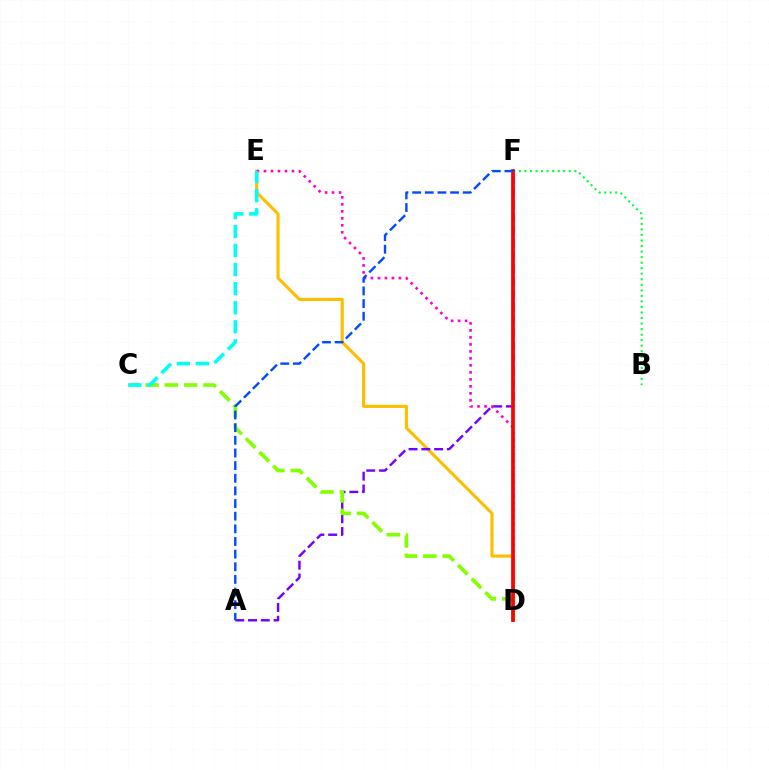{('D', 'E'): [{'color': '#ffbd00', 'line_style': 'solid', 'thickness': 2.24}, {'color': '#ff00cf', 'line_style': 'dotted', 'thickness': 1.9}], ('B', 'F'): [{'color': '#00ff39', 'line_style': 'dotted', 'thickness': 1.5}], ('A', 'F'): [{'color': '#7200ff', 'line_style': 'dashed', 'thickness': 1.74}, {'color': '#004bff', 'line_style': 'dashed', 'thickness': 1.72}], ('C', 'D'): [{'color': '#84ff00', 'line_style': 'dashed', 'thickness': 2.62}], ('D', 'F'): [{'color': '#ff0000', 'line_style': 'solid', 'thickness': 2.67}], ('C', 'E'): [{'color': '#00fff6', 'line_style': 'dashed', 'thickness': 2.59}]}